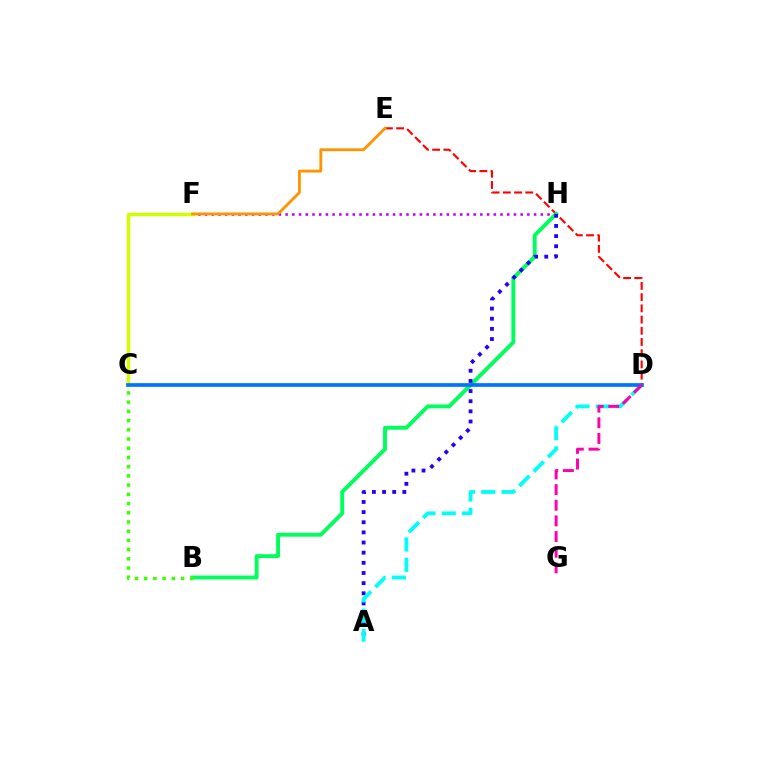{('D', 'E'): [{'color': '#ff0000', 'line_style': 'dashed', 'thickness': 1.52}], ('F', 'H'): [{'color': '#b900ff', 'line_style': 'dotted', 'thickness': 1.82}], ('B', 'H'): [{'color': '#00ff5c', 'line_style': 'solid', 'thickness': 2.8}], ('A', 'H'): [{'color': '#2500ff', 'line_style': 'dotted', 'thickness': 2.76}], ('C', 'F'): [{'color': '#d1ff00', 'line_style': 'solid', 'thickness': 2.5}], ('B', 'C'): [{'color': '#3dff00', 'line_style': 'dotted', 'thickness': 2.5}], ('A', 'D'): [{'color': '#00fff6', 'line_style': 'dashed', 'thickness': 2.76}], ('C', 'D'): [{'color': '#0074ff', 'line_style': 'solid', 'thickness': 2.67}], ('E', 'F'): [{'color': '#ff9400', 'line_style': 'solid', 'thickness': 2.05}], ('D', 'G'): [{'color': '#ff00ac', 'line_style': 'dashed', 'thickness': 2.13}]}